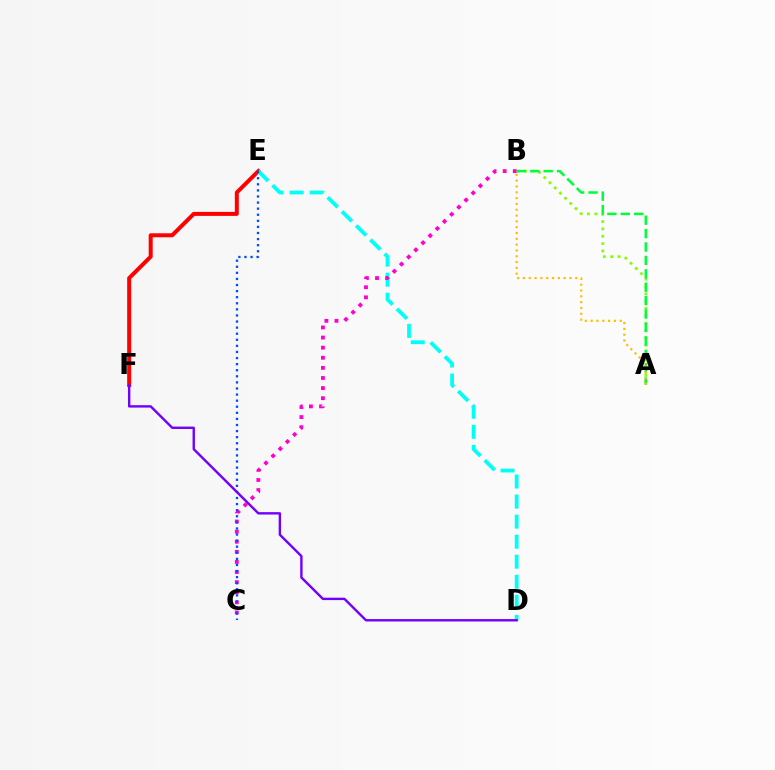{('E', 'F'): [{'color': '#ff0000', 'line_style': 'solid', 'thickness': 2.88}], ('A', 'B'): [{'color': '#84ff00', 'line_style': 'dotted', 'thickness': 1.99}, {'color': '#00ff39', 'line_style': 'dashed', 'thickness': 1.82}, {'color': '#ffbd00', 'line_style': 'dotted', 'thickness': 1.58}], ('D', 'E'): [{'color': '#00fff6', 'line_style': 'dashed', 'thickness': 2.72}], ('B', 'C'): [{'color': '#ff00cf', 'line_style': 'dotted', 'thickness': 2.74}], ('C', 'E'): [{'color': '#004bff', 'line_style': 'dotted', 'thickness': 1.65}], ('D', 'F'): [{'color': '#7200ff', 'line_style': 'solid', 'thickness': 1.72}]}